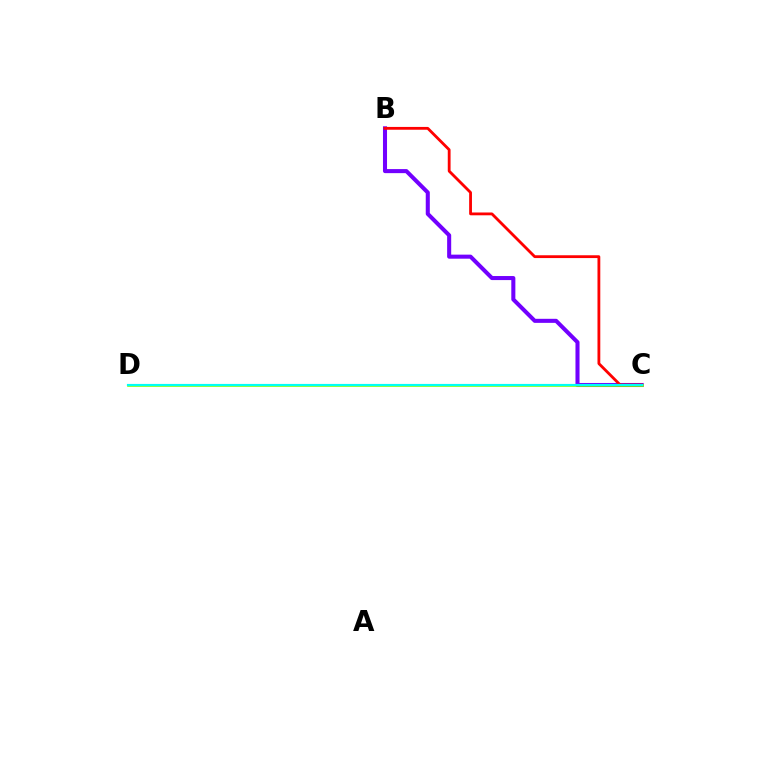{('B', 'C'): [{'color': '#7200ff', 'line_style': 'solid', 'thickness': 2.92}, {'color': '#ff0000', 'line_style': 'solid', 'thickness': 2.02}], ('C', 'D'): [{'color': '#84ff00', 'line_style': 'solid', 'thickness': 1.87}, {'color': '#00fff6', 'line_style': 'solid', 'thickness': 1.56}]}